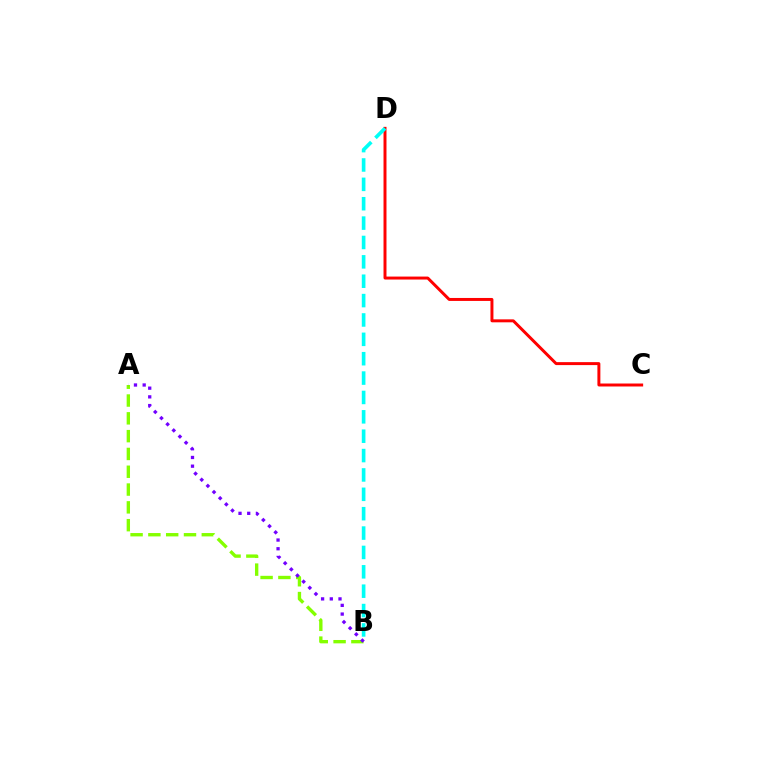{('A', 'B'): [{'color': '#84ff00', 'line_style': 'dashed', 'thickness': 2.42}, {'color': '#7200ff', 'line_style': 'dotted', 'thickness': 2.36}], ('C', 'D'): [{'color': '#ff0000', 'line_style': 'solid', 'thickness': 2.14}], ('B', 'D'): [{'color': '#00fff6', 'line_style': 'dashed', 'thickness': 2.63}]}